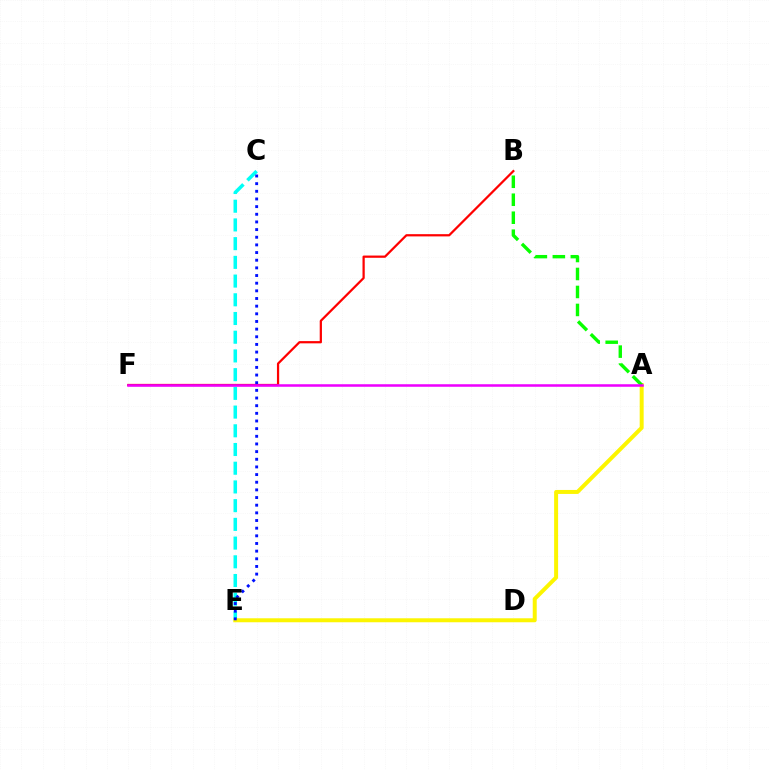{('C', 'E'): [{'color': '#00fff6', 'line_style': 'dashed', 'thickness': 2.54}, {'color': '#0010ff', 'line_style': 'dotted', 'thickness': 2.08}], ('A', 'E'): [{'color': '#fcf500', 'line_style': 'solid', 'thickness': 2.86}], ('B', 'F'): [{'color': '#ff0000', 'line_style': 'solid', 'thickness': 1.61}], ('A', 'B'): [{'color': '#08ff00', 'line_style': 'dashed', 'thickness': 2.44}], ('A', 'F'): [{'color': '#ee00ff', 'line_style': 'solid', 'thickness': 1.82}]}